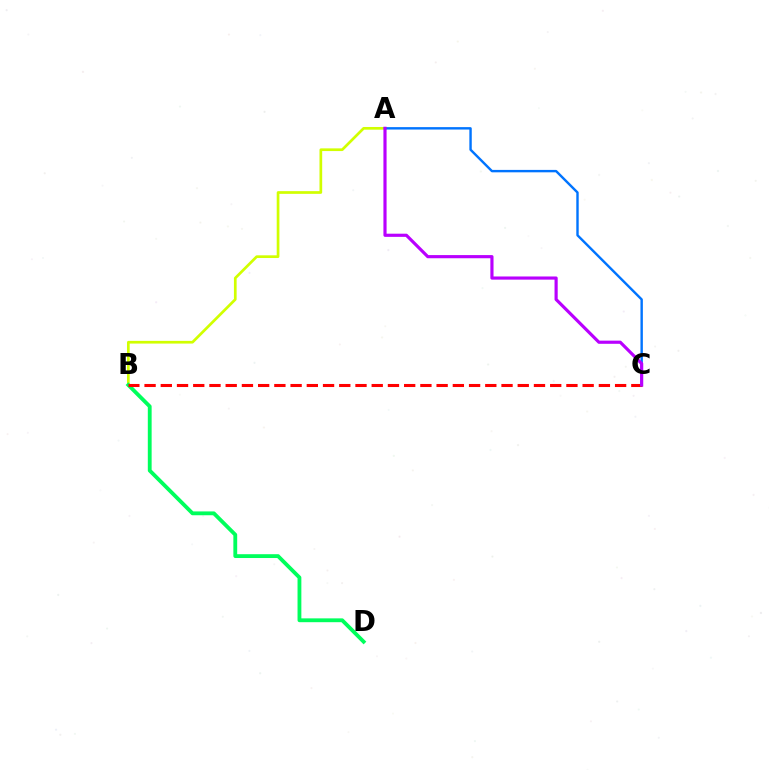{('A', 'B'): [{'color': '#d1ff00', 'line_style': 'solid', 'thickness': 1.95}], ('B', 'D'): [{'color': '#00ff5c', 'line_style': 'solid', 'thickness': 2.76}], ('B', 'C'): [{'color': '#ff0000', 'line_style': 'dashed', 'thickness': 2.2}], ('A', 'C'): [{'color': '#0074ff', 'line_style': 'solid', 'thickness': 1.73}, {'color': '#b900ff', 'line_style': 'solid', 'thickness': 2.28}]}